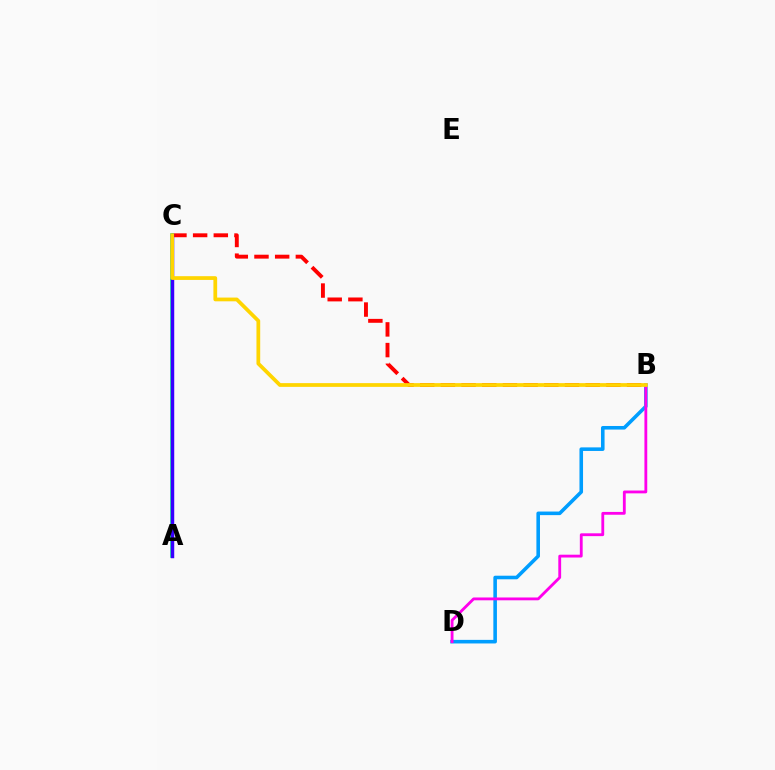{('B', 'D'): [{'color': '#009eff', 'line_style': 'solid', 'thickness': 2.58}, {'color': '#ff00ed', 'line_style': 'solid', 'thickness': 2.03}], ('B', 'C'): [{'color': '#ff0000', 'line_style': 'dashed', 'thickness': 2.81}, {'color': '#ffd500', 'line_style': 'solid', 'thickness': 2.69}], ('A', 'C'): [{'color': '#4fff00', 'line_style': 'dashed', 'thickness': 1.53}, {'color': '#00ff86', 'line_style': 'solid', 'thickness': 2.53}, {'color': '#3700ff', 'line_style': 'solid', 'thickness': 2.49}]}